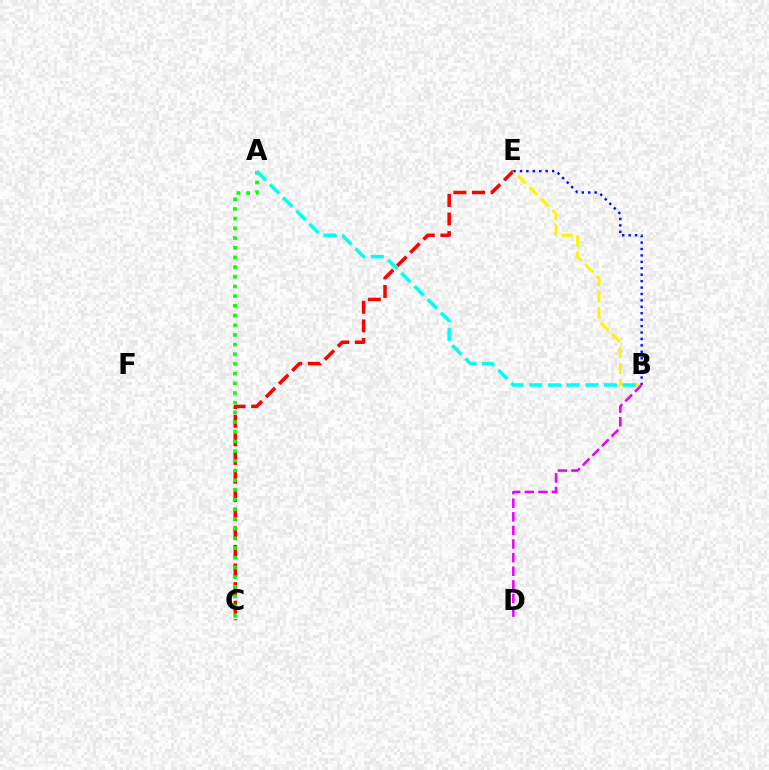{('C', 'E'): [{'color': '#ff0000', 'line_style': 'dashed', 'thickness': 2.53}], ('A', 'C'): [{'color': '#08ff00', 'line_style': 'dotted', 'thickness': 2.63}], ('B', 'E'): [{'color': '#fcf500', 'line_style': 'dashed', 'thickness': 2.19}, {'color': '#0010ff', 'line_style': 'dotted', 'thickness': 1.75}], ('B', 'D'): [{'color': '#ee00ff', 'line_style': 'dashed', 'thickness': 1.85}], ('A', 'B'): [{'color': '#00fff6', 'line_style': 'dashed', 'thickness': 2.54}]}